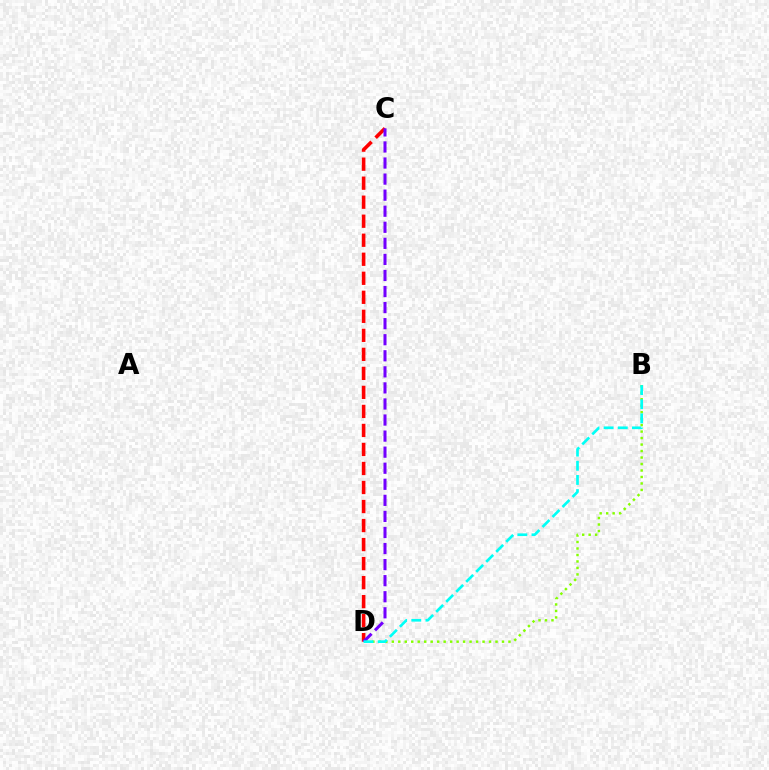{('C', 'D'): [{'color': '#ff0000', 'line_style': 'dashed', 'thickness': 2.58}, {'color': '#7200ff', 'line_style': 'dashed', 'thickness': 2.18}], ('B', 'D'): [{'color': '#84ff00', 'line_style': 'dotted', 'thickness': 1.76}, {'color': '#00fff6', 'line_style': 'dashed', 'thickness': 1.92}]}